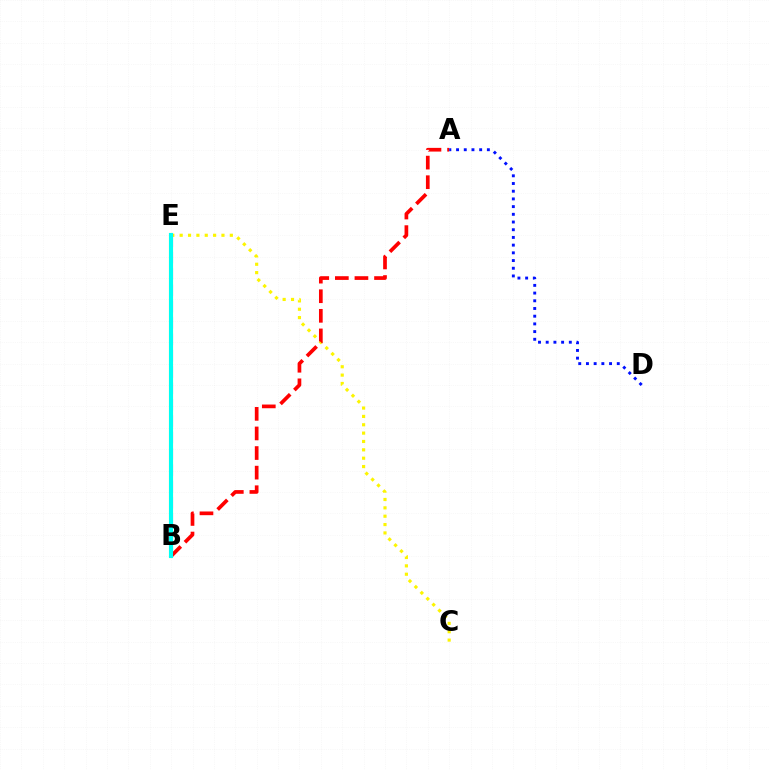{('C', 'E'): [{'color': '#fcf500', 'line_style': 'dotted', 'thickness': 2.27}], ('A', 'B'): [{'color': '#ff0000', 'line_style': 'dashed', 'thickness': 2.66}], ('B', 'E'): [{'color': '#ee00ff', 'line_style': 'dashed', 'thickness': 2.22}, {'color': '#08ff00', 'line_style': 'solid', 'thickness': 2.94}, {'color': '#00fff6', 'line_style': 'solid', 'thickness': 2.88}], ('A', 'D'): [{'color': '#0010ff', 'line_style': 'dotted', 'thickness': 2.09}]}